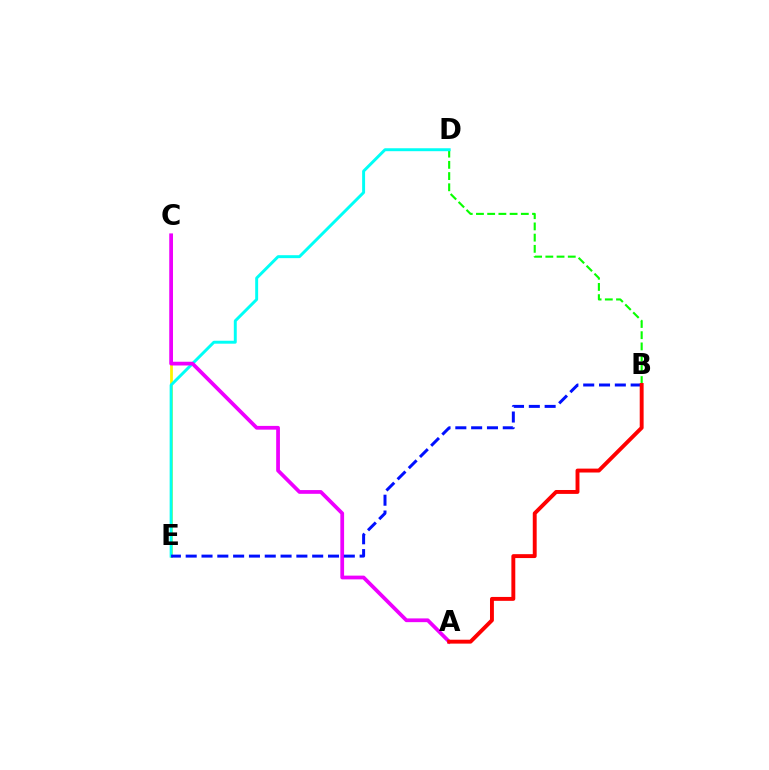{('C', 'E'): [{'color': '#fcf500', 'line_style': 'solid', 'thickness': 1.98}], ('B', 'D'): [{'color': '#08ff00', 'line_style': 'dashed', 'thickness': 1.52}], ('D', 'E'): [{'color': '#00fff6', 'line_style': 'solid', 'thickness': 2.12}], ('A', 'C'): [{'color': '#ee00ff', 'line_style': 'solid', 'thickness': 2.7}], ('B', 'E'): [{'color': '#0010ff', 'line_style': 'dashed', 'thickness': 2.15}], ('A', 'B'): [{'color': '#ff0000', 'line_style': 'solid', 'thickness': 2.81}]}